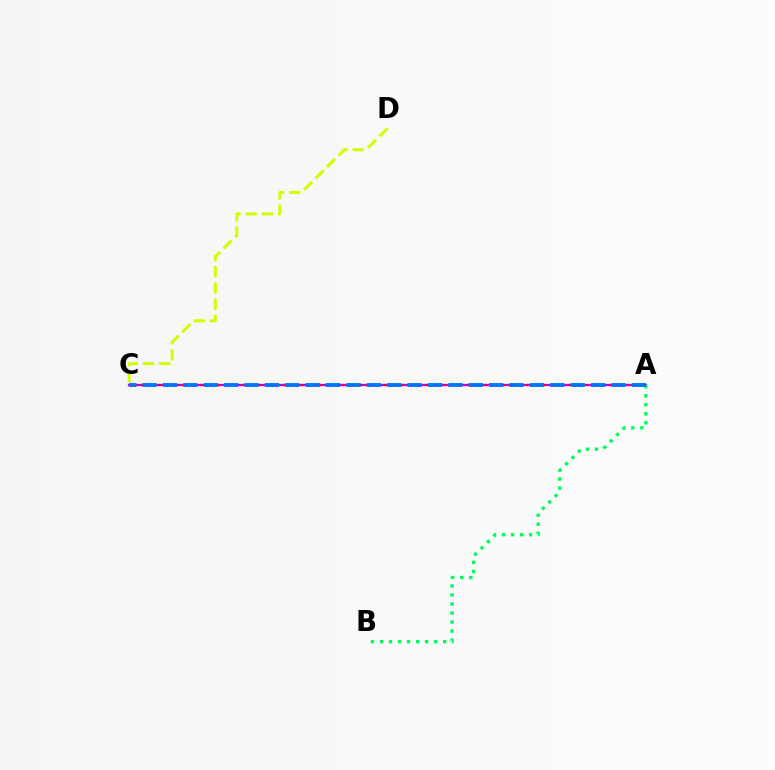{('A', 'C'): [{'color': '#b900ff', 'line_style': 'solid', 'thickness': 1.62}, {'color': '#ff0000', 'line_style': 'dotted', 'thickness': 1.61}, {'color': '#0074ff', 'line_style': 'dashed', 'thickness': 2.77}], ('C', 'D'): [{'color': '#d1ff00', 'line_style': 'dashed', 'thickness': 2.2}], ('A', 'B'): [{'color': '#00ff5c', 'line_style': 'dotted', 'thickness': 2.45}]}